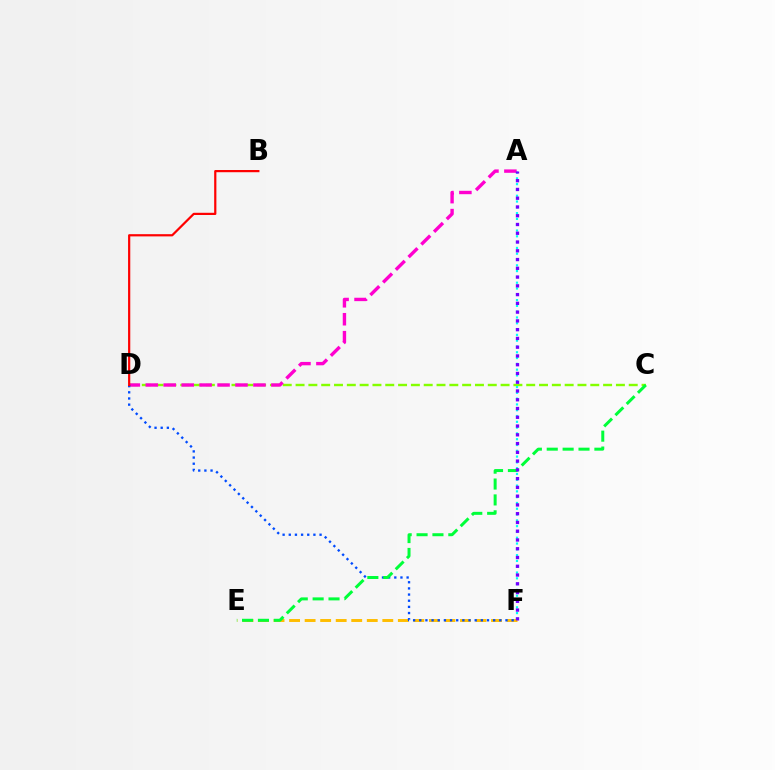{('C', 'D'): [{'color': '#84ff00', 'line_style': 'dashed', 'thickness': 1.74}], ('E', 'F'): [{'color': '#ffbd00', 'line_style': 'dashed', 'thickness': 2.11}], ('A', 'F'): [{'color': '#00fff6', 'line_style': 'dotted', 'thickness': 1.57}, {'color': '#7200ff', 'line_style': 'dotted', 'thickness': 2.38}], ('A', 'D'): [{'color': '#ff00cf', 'line_style': 'dashed', 'thickness': 2.44}], ('D', 'F'): [{'color': '#004bff', 'line_style': 'dotted', 'thickness': 1.67}], ('C', 'E'): [{'color': '#00ff39', 'line_style': 'dashed', 'thickness': 2.16}], ('B', 'D'): [{'color': '#ff0000', 'line_style': 'solid', 'thickness': 1.59}]}